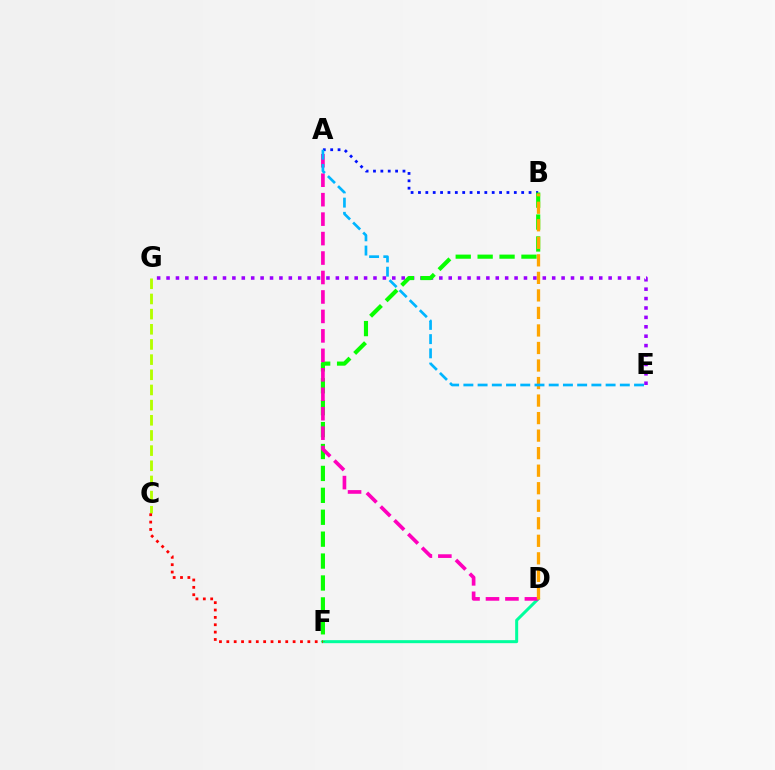{('E', 'G'): [{'color': '#9b00ff', 'line_style': 'dotted', 'thickness': 2.56}], ('A', 'B'): [{'color': '#0010ff', 'line_style': 'dotted', 'thickness': 2.0}], ('D', 'F'): [{'color': '#00ff9d', 'line_style': 'solid', 'thickness': 2.17}], ('C', 'G'): [{'color': '#b3ff00', 'line_style': 'dashed', 'thickness': 2.06}], ('C', 'F'): [{'color': '#ff0000', 'line_style': 'dotted', 'thickness': 2.0}], ('B', 'F'): [{'color': '#08ff00', 'line_style': 'dashed', 'thickness': 2.98}], ('A', 'D'): [{'color': '#ff00bd', 'line_style': 'dashed', 'thickness': 2.64}], ('B', 'D'): [{'color': '#ffa500', 'line_style': 'dashed', 'thickness': 2.38}], ('A', 'E'): [{'color': '#00b5ff', 'line_style': 'dashed', 'thickness': 1.93}]}